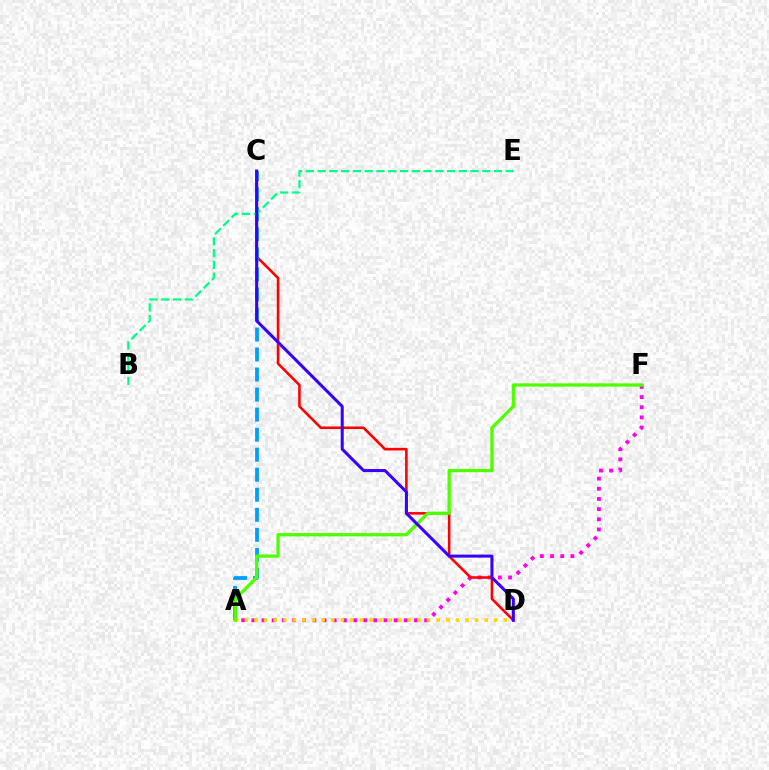{('A', 'F'): [{'color': '#ff00ed', 'line_style': 'dotted', 'thickness': 2.76}, {'color': '#4fff00', 'line_style': 'solid', 'thickness': 2.35}], ('C', 'D'): [{'color': '#ff0000', 'line_style': 'solid', 'thickness': 1.85}, {'color': '#3700ff', 'line_style': 'solid', 'thickness': 2.18}], ('A', 'C'): [{'color': '#009eff', 'line_style': 'dashed', 'thickness': 2.72}], ('A', 'D'): [{'color': '#ffd500', 'line_style': 'dotted', 'thickness': 2.61}], ('B', 'E'): [{'color': '#00ff86', 'line_style': 'dashed', 'thickness': 1.6}]}